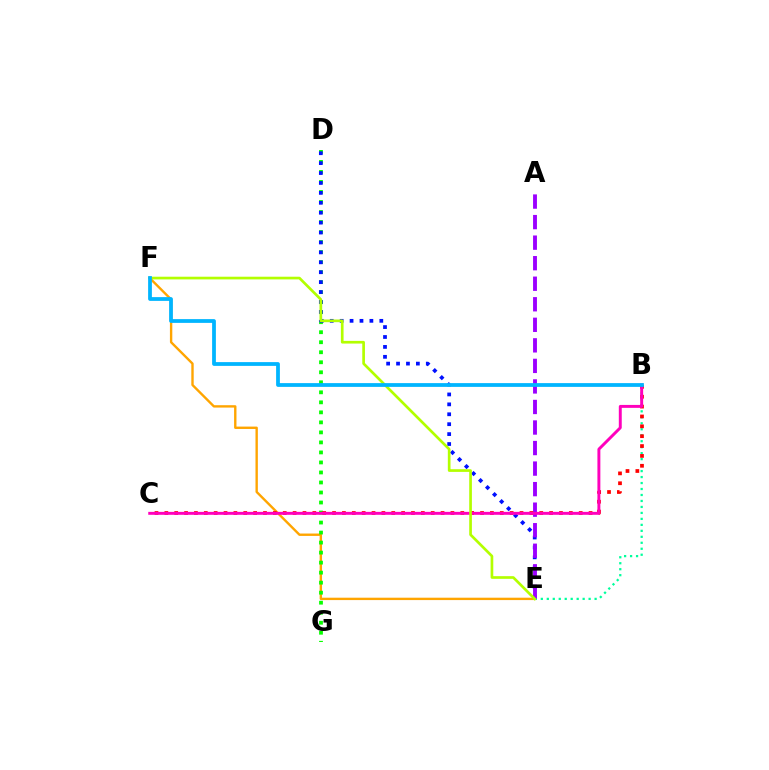{('E', 'F'): [{'color': '#ffa500', 'line_style': 'solid', 'thickness': 1.71}, {'color': '#b3ff00', 'line_style': 'solid', 'thickness': 1.93}], ('D', 'G'): [{'color': '#08ff00', 'line_style': 'dotted', 'thickness': 2.72}], ('D', 'E'): [{'color': '#0010ff', 'line_style': 'dotted', 'thickness': 2.69}], ('B', 'E'): [{'color': '#00ff9d', 'line_style': 'dotted', 'thickness': 1.62}], ('A', 'E'): [{'color': '#9b00ff', 'line_style': 'dashed', 'thickness': 2.79}], ('B', 'C'): [{'color': '#ff0000', 'line_style': 'dotted', 'thickness': 2.68}, {'color': '#ff00bd', 'line_style': 'solid', 'thickness': 2.11}], ('B', 'F'): [{'color': '#00b5ff', 'line_style': 'solid', 'thickness': 2.71}]}